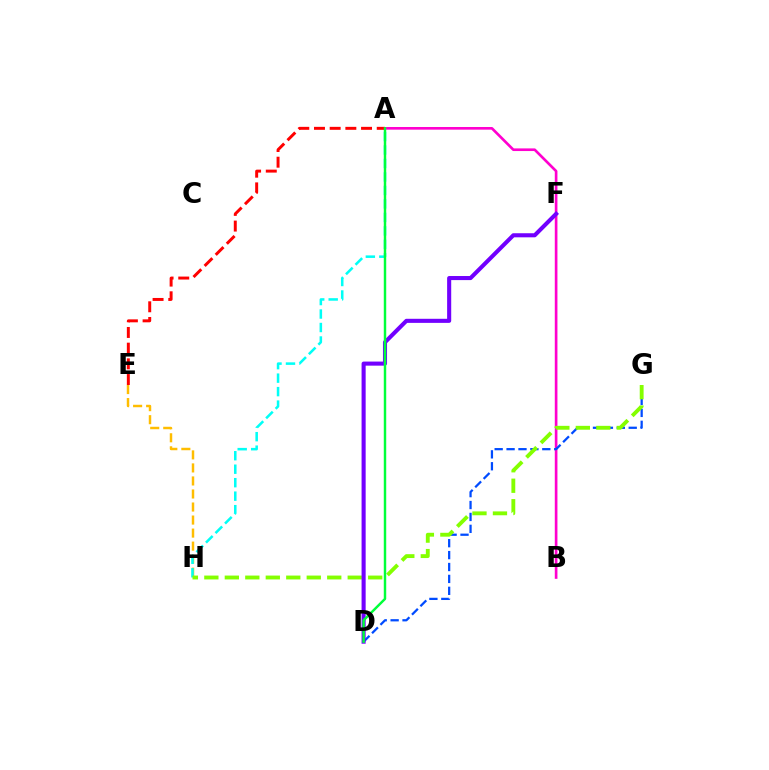{('A', 'B'): [{'color': '#ff00cf', 'line_style': 'solid', 'thickness': 1.91}], ('D', 'G'): [{'color': '#004bff', 'line_style': 'dashed', 'thickness': 1.62}], ('E', 'H'): [{'color': '#ffbd00', 'line_style': 'dashed', 'thickness': 1.77}], ('A', 'H'): [{'color': '#00fff6', 'line_style': 'dashed', 'thickness': 1.83}], ('G', 'H'): [{'color': '#84ff00', 'line_style': 'dashed', 'thickness': 2.78}], ('A', 'E'): [{'color': '#ff0000', 'line_style': 'dashed', 'thickness': 2.13}], ('D', 'F'): [{'color': '#7200ff', 'line_style': 'solid', 'thickness': 2.94}], ('A', 'D'): [{'color': '#00ff39', 'line_style': 'solid', 'thickness': 1.76}]}